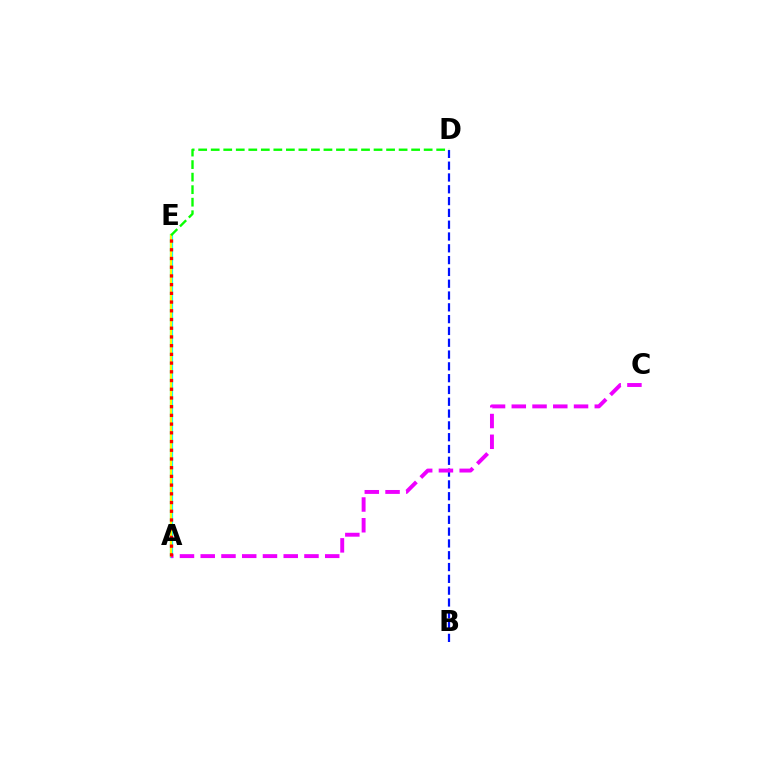{('A', 'E'): [{'color': '#00fff6', 'line_style': 'solid', 'thickness': 2.32}, {'color': '#fcf500', 'line_style': 'solid', 'thickness': 1.59}, {'color': '#ff0000', 'line_style': 'dotted', 'thickness': 2.37}], ('B', 'D'): [{'color': '#0010ff', 'line_style': 'dashed', 'thickness': 1.6}], ('A', 'C'): [{'color': '#ee00ff', 'line_style': 'dashed', 'thickness': 2.82}], ('D', 'E'): [{'color': '#08ff00', 'line_style': 'dashed', 'thickness': 1.7}]}